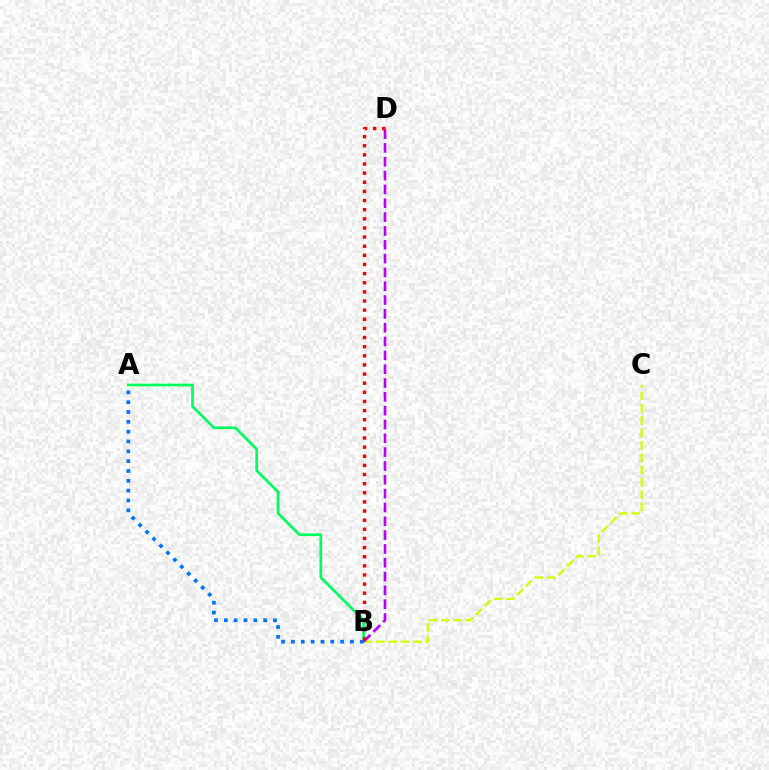{('A', 'B'): [{'color': '#00ff5c', 'line_style': 'solid', 'thickness': 1.94}, {'color': '#0074ff', 'line_style': 'dotted', 'thickness': 2.67}], ('B', 'C'): [{'color': '#d1ff00', 'line_style': 'dashed', 'thickness': 1.68}], ('B', 'D'): [{'color': '#b900ff', 'line_style': 'dashed', 'thickness': 1.88}, {'color': '#ff0000', 'line_style': 'dotted', 'thickness': 2.48}]}